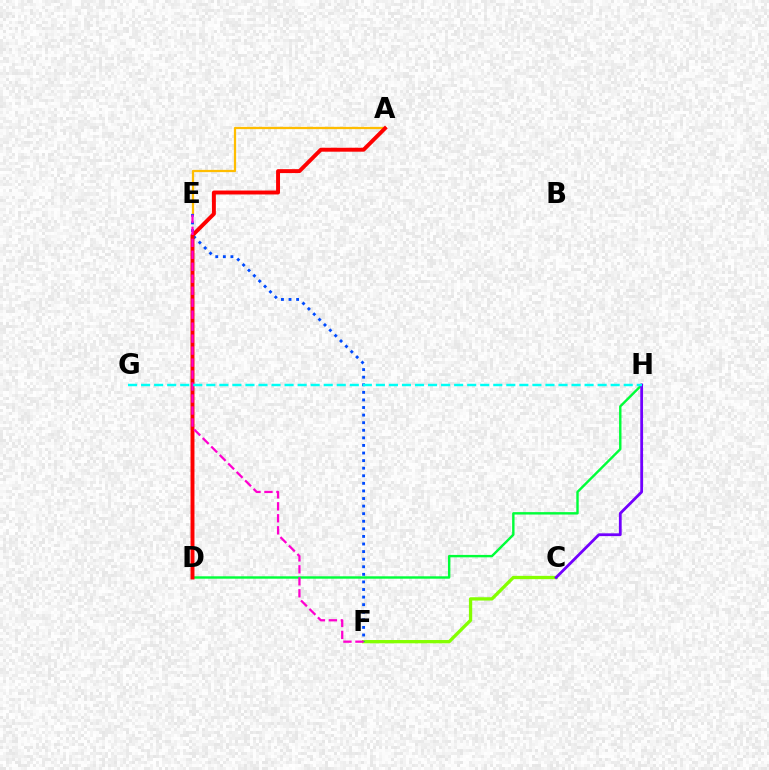{('C', 'F'): [{'color': '#84ff00', 'line_style': 'solid', 'thickness': 2.37}], ('A', 'E'): [{'color': '#ffbd00', 'line_style': 'solid', 'thickness': 1.62}], ('E', 'F'): [{'color': '#004bff', 'line_style': 'dotted', 'thickness': 2.06}, {'color': '#ff00cf', 'line_style': 'dashed', 'thickness': 1.63}], ('D', 'H'): [{'color': '#00ff39', 'line_style': 'solid', 'thickness': 1.73}], ('C', 'H'): [{'color': '#7200ff', 'line_style': 'solid', 'thickness': 2.01}], ('A', 'D'): [{'color': '#ff0000', 'line_style': 'solid', 'thickness': 2.83}], ('G', 'H'): [{'color': '#00fff6', 'line_style': 'dashed', 'thickness': 1.77}]}